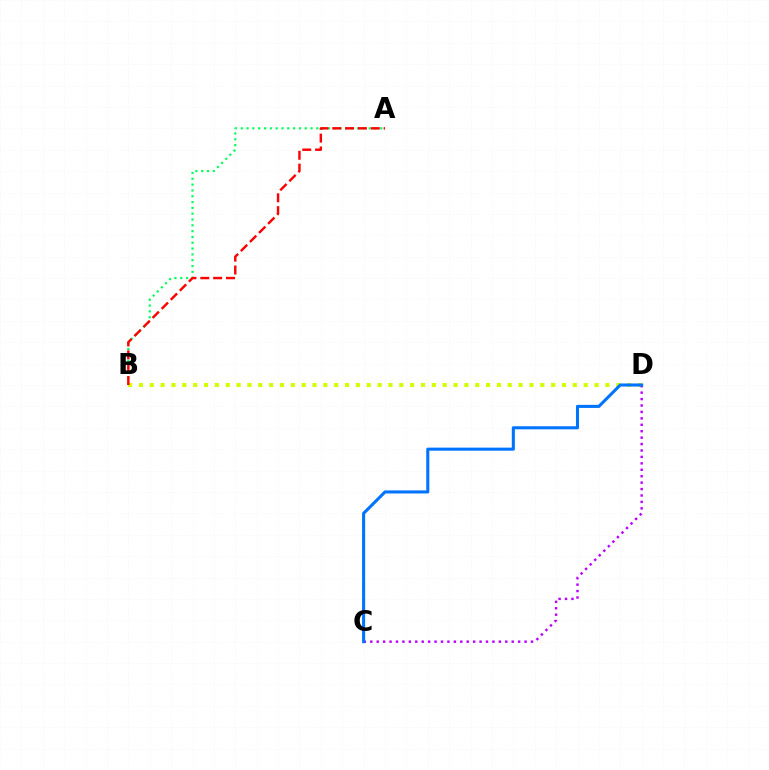{('A', 'B'): [{'color': '#00ff5c', 'line_style': 'dotted', 'thickness': 1.58}, {'color': '#ff0000', 'line_style': 'dashed', 'thickness': 1.75}], ('B', 'D'): [{'color': '#d1ff00', 'line_style': 'dotted', 'thickness': 2.95}], ('C', 'D'): [{'color': '#b900ff', 'line_style': 'dotted', 'thickness': 1.75}, {'color': '#0074ff', 'line_style': 'solid', 'thickness': 2.21}]}